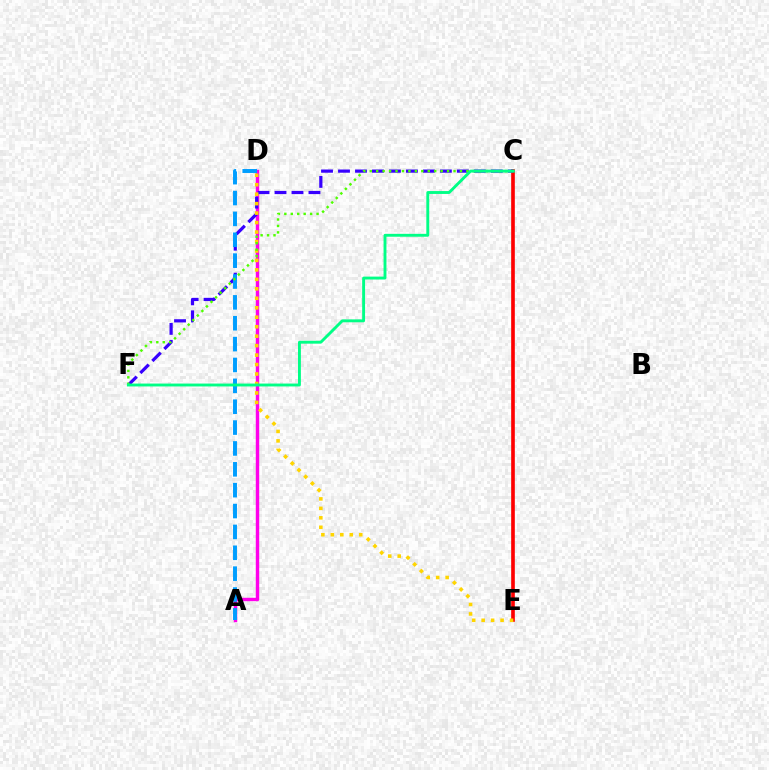{('C', 'E'): [{'color': '#ff0000', 'line_style': 'solid', 'thickness': 2.63}], ('A', 'D'): [{'color': '#ff00ed', 'line_style': 'solid', 'thickness': 2.47}, {'color': '#009eff', 'line_style': 'dashed', 'thickness': 2.83}], ('C', 'F'): [{'color': '#3700ff', 'line_style': 'dashed', 'thickness': 2.31}, {'color': '#4fff00', 'line_style': 'dotted', 'thickness': 1.75}, {'color': '#00ff86', 'line_style': 'solid', 'thickness': 2.08}], ('D', 'E'): [{'color': '#ffd500', 'line_style': 'dotted', 'thickness': 2.57}]}